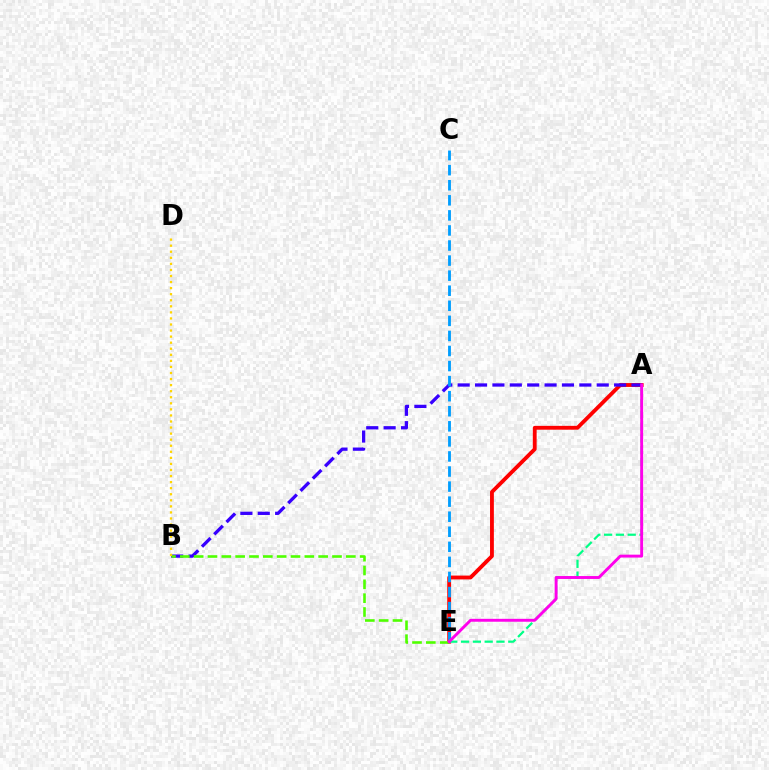{('A', 'E'): [{'color': '#ff0000', 'line_style': 'solid', 'thickness': 2.77}, {'color': '#00ff86', 'line_style': 'dashed', 'thickness': 1.6}, {'color': '#ff00ed', 'line_style': 'solid', 'thickness': 2.09}], ('A', 'B'): [{'color': '#3700ff', 'line_style': 'dashed', 'thickness': 2.36}], ('B', 'E'): [{'color': '#4fff00', 'line_style': 'dashed', 'thickness': 1.88}], ('C', 'E'): [{'color': '#009eff', 'line_style': 'dashed', 'thickness': 2.05}], ('B', 'D'): [{'color': '#ffd500', 'line_style': 'dotted', 'thickness': 1.65}]}